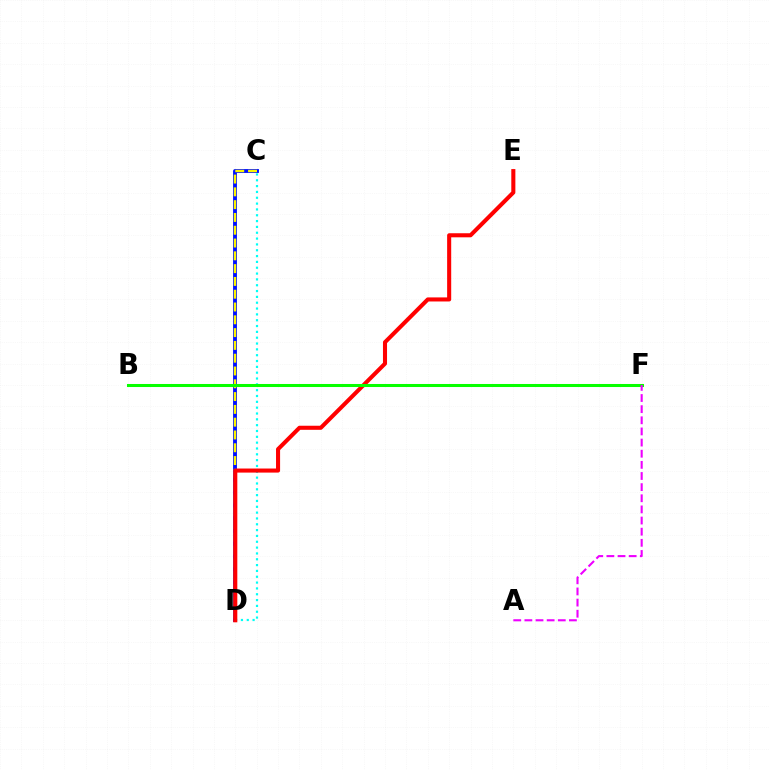{('C', 'D'): [{'color': '#0010ff', 'line_style': 'solid', 'thickness': 2.78}, {'color': '#00fff6', 'line_style': 'dotted', 'thickness': 1.58}, {'color': '#fcf500', 'line_style': 'dashed', 'thickness': 1.74}], ('D', 'E'): [{'color': '#ff0000', 'line_style': 'solid', 'thickness': 2.93}], ('B', 'F'): [{'color': '#08ff00', 'line_style': 'solid', 'thickness': 2.19}], ('A', 'F'): [{'color': '#ee00ff', 'line_style': 'dashed', 'thickness': 1.51}]}